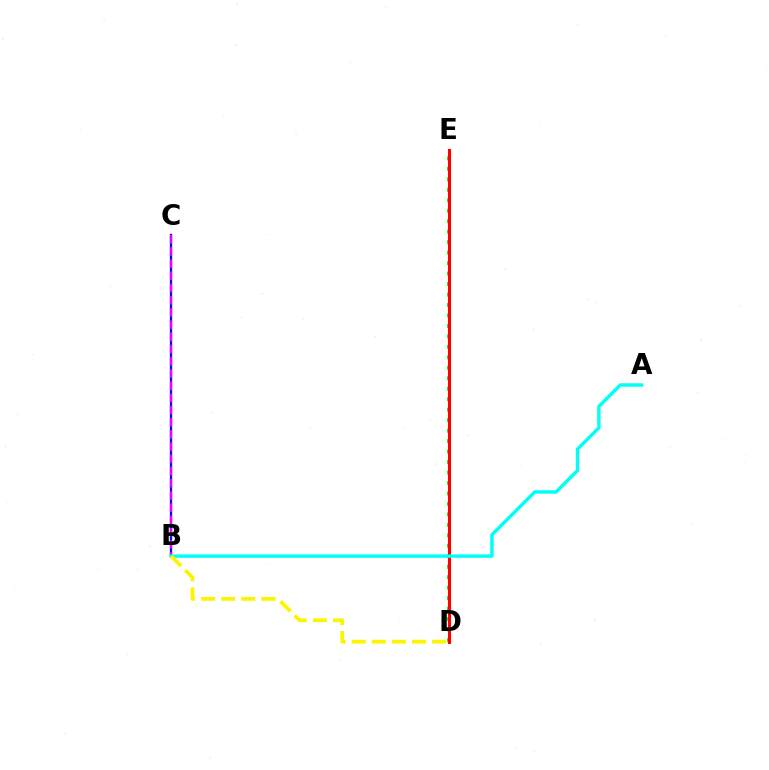{('B', 'C'): [{'color': '#0010ff', 'line_style': 'solid', 'thickness': 1.65}, {'color': '#ee00ff', 'line_style': 'dashed', 'thickness': 1.66}], ('D', 'E'): [{'color': '#08ff00', 'line_style': 'dotted', 'thickness': 2.84}, {'color': '#ff0000', 'line_style': 'solid', 'thickness': 2.22}], ('A', 'B'): [{'color': '#00fff6', 'line_style': 'solid', 'thickness': 2.45}], ('B', 'D'): [{'color': '#fcf500', 'line_style': 'dashed', 'thickness': 2.73}]}